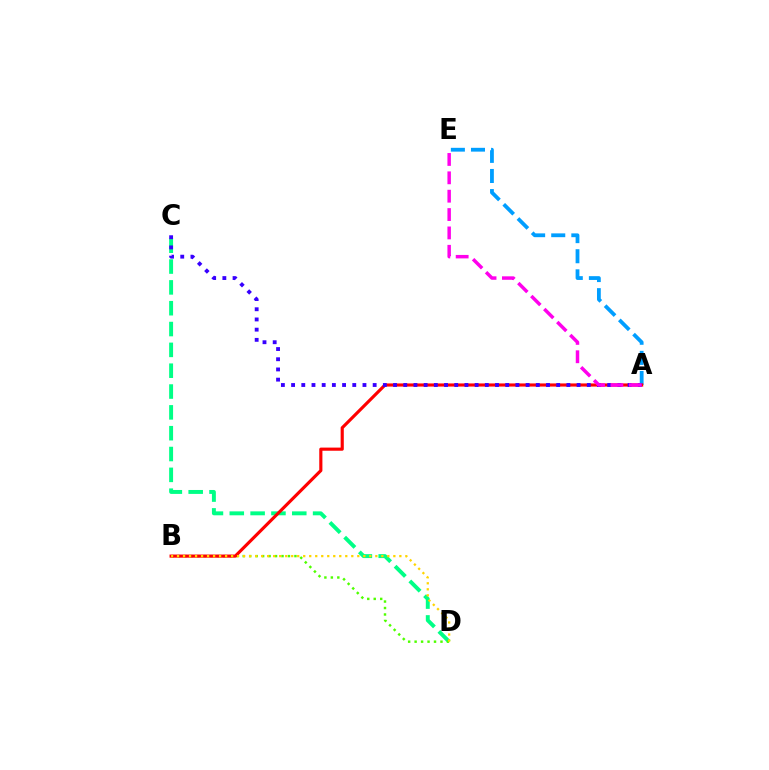{('C', 'D'): [{'color': '#00ff86', 'line_style': 'dashed', 'thickness': 2.83}], ('A', 'E'): [{'color': '#009eff', 'line_style': 'dashed', 'thickness': 2.73}, {'color': '#ff00ed', 'line_style': 'dashed', 'thickness': 2.5}], ('B', 'D'): [{'color': '#4fff00', 'line_style': 'dotted', 'thickness': 1.76}, {'color': '#ffd500', 'line_style': 'dotted', 'thickness': 1.63}], ('A', 'B'): [{'color': '#ff0000', 'line_style': 'solid', 'thickness': 2.26}], ('A', 'C'): [{'color': '#3700ff', 'line_style': 'dotted', 'thickness': 2.77}]}